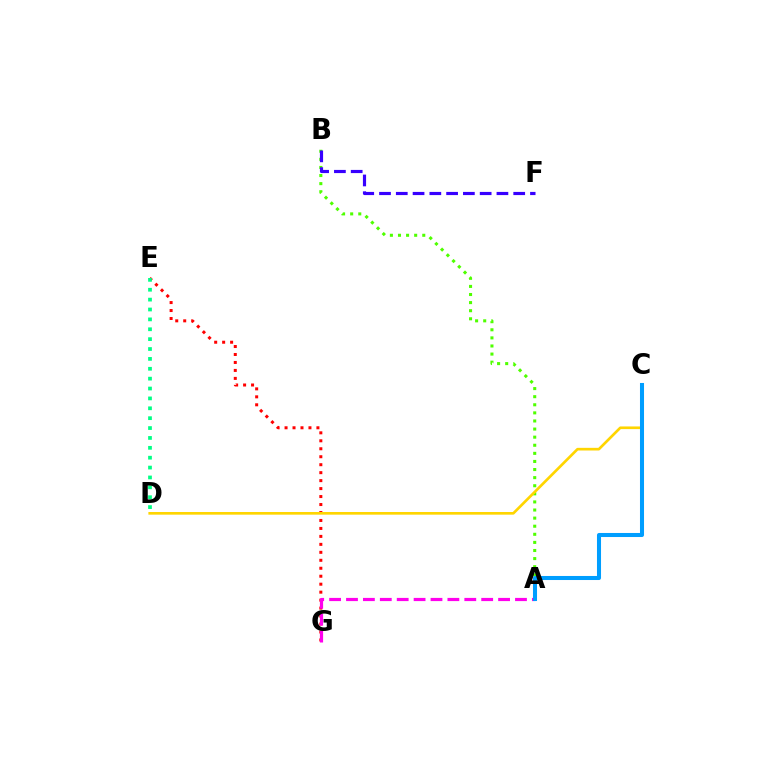{('A', 'B'): [{'color': '#4fff00', 'line_style': 'dotted', 'thickness': 2.2}], ('E', 'G'): [{'color': '#ff0000', 'line_style': 'dotted', 'thickness': 2.16}], ('A', 'G'): [{'color': '#ff00ed', 'line_style': 'dashed', 'thickness': 2.3}], ('D', 'E'): [{'color': '#00ff86', 'line_style': 'dotted', 'thickness': 2.68}], ('C', 'D'): [{'color': '#ffd500', 'line_style': 'solid', 'thickness': 1.92}], ('A', 'C'): [{'color': '#009eff', 'line_style': 'solid', 'thickness': 2.91}], ('B', 'F'): [{'color': '#3700ff', 'line_style': 'dashed', 'thickness': 2.28}]}